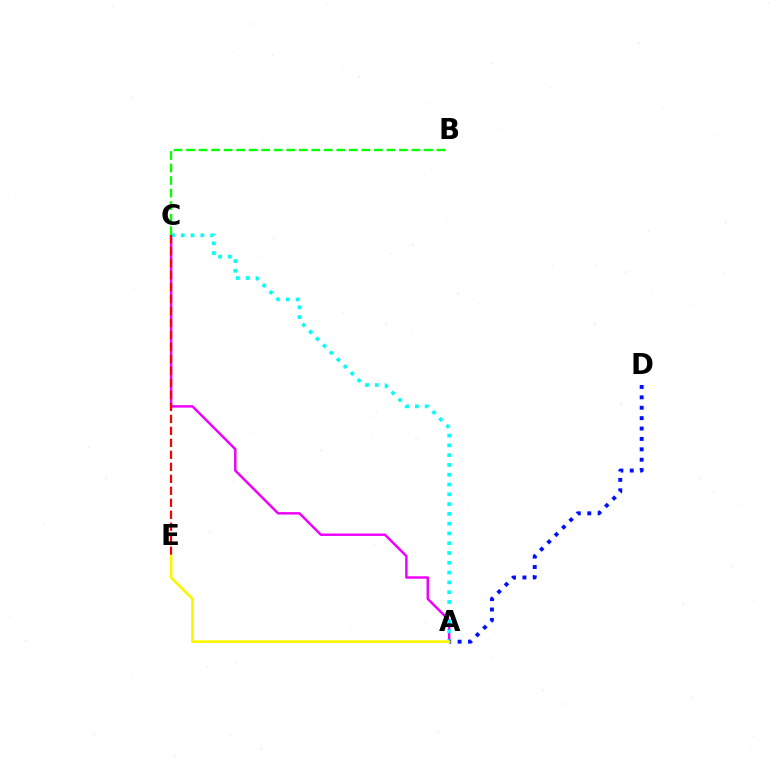{('A', 'C'): [{'color': '#ee00ff', 'line_style': 'solid', 'thickness': 1.77}, {'color': '#00fff6', 'line_style': 'dotted', 'thickness': 2.66}], ('A', 'D'): [{'color': '#0010ff', 'line_style': 'dotted', 'thickness': 2.82}], ('B', 'C'): [{'color': '#08ff00', 'line_style': 'dashed', 'thickness': 1.7}], ('C', 'E'): [{'color': '#ff0000', 'line_style': 'dashed', 'thickness': 1.63}], ('A', 'E'): [{'color': '#fcf500', 'line_style': 'solid', 'thickness': 1.95}]}